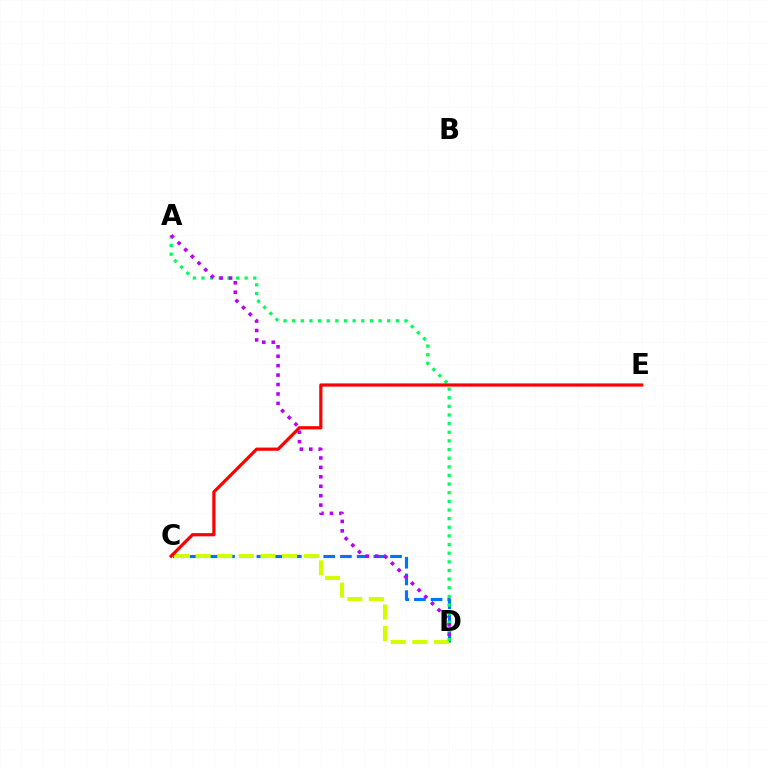{('C', 'D'): [{'color': '#0074ff', 'line_style': 'dashed', 'thickness': 2.27}, {'color': '#d1ff00', 'line_style': 'dashed', 'thickness': 2.94}], ('A', 'D'): [{'color': '#00ff5c', 'line_style': 'dotted', 'thickness': 2.35}, {'color': '#b900ff', 'line_style': 'dotted', 'thickness': 2.56}], ('C', 'E'): [{'color': '#ff0000', 'line_style': 'solid', 'thickness': 2.31}]}